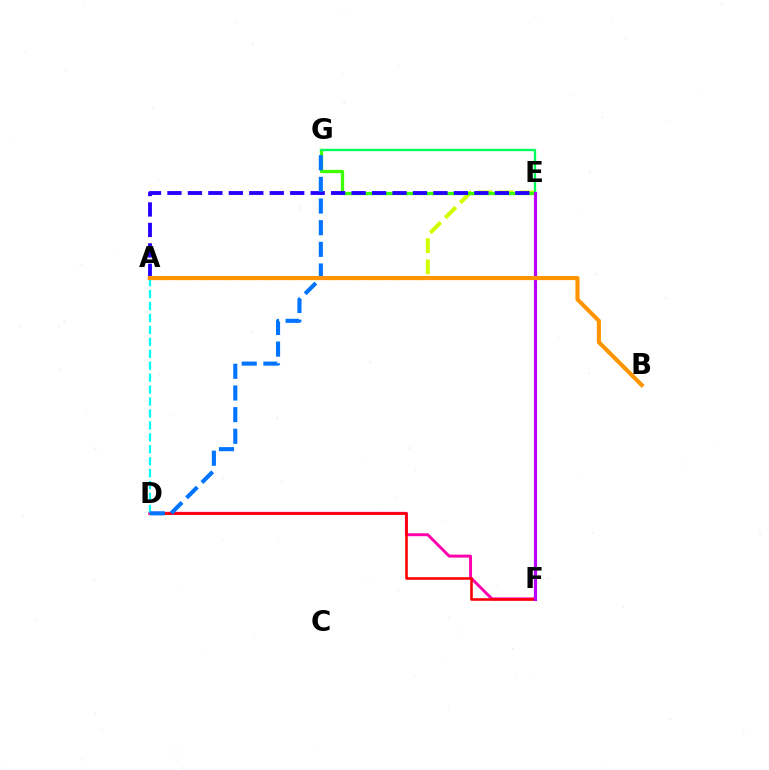{('D', 'F'): [{'color': '#ff00ac', 'line_style': 'solid', 'thickness': 2.12}, {'color': '#ff0000', 'line_style': 'solid', 'thickness': 1.85}], ('A', 'E'): [{'color': '#d1ff00', 'line_style': 'dashed', 'thickness': 2.89}, {'color': '#2500ff', 'line_style': 'dashed', 'thickness': 2.78}], ('E', 'G'): [{'color': '#3dff00', 'line_style': 'solid', 'thickness': 2.35}, {'color': '#00ff5c', 'line_style': 'solid', 'thickness': 1.69}], ('A', 'D'): [{'color': '#00fff6', 'line_style': 'dashed', 'thickness': 1.62}], ('D', 'G'): [{'color': '#0074ff', 'line_style': 'dashed', 'thickness': 2.94}], ('E', 'F'): [{'color': '#b900ff', 'line_style': 'solid', 'thickness': 2.29}], ('A', 'B'): [{'color': '#ff9400', 'line_style': 'solid', 'thickness': 2.96}]}